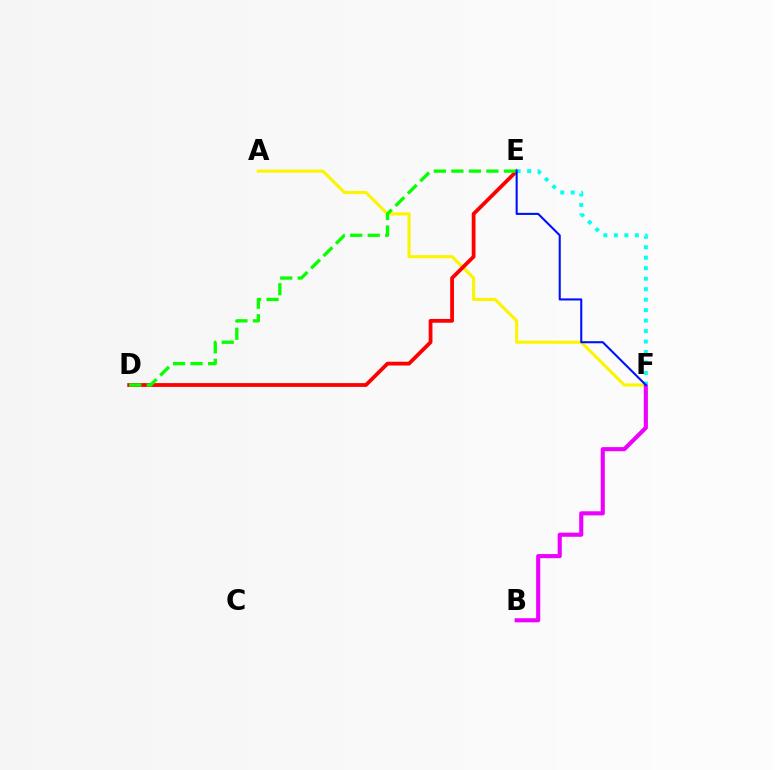{('A', 'F'): [{'color': '#fcf500', 'line_style': 'solid', 'thickness': 2.24}], ('D', 'E'): [{'color': '#ff0000', 'line_style': 'solid', 'thickness': 2.72}, {'color': '#08ff00', 'line_style': 'dashed', 'thickness': 2.38}], ('B', 'F'): [{'color': '#ee00ff', 'line_style': 'solid', 'thickness': 2.96}], ('E', 'F'): [{'color': '#00fff6', 'line_style': 'dotted', 'thickness': 2.85}, {'color': '#0010ff', 'line_style': 'solid', 'thickness': 1.5}]}